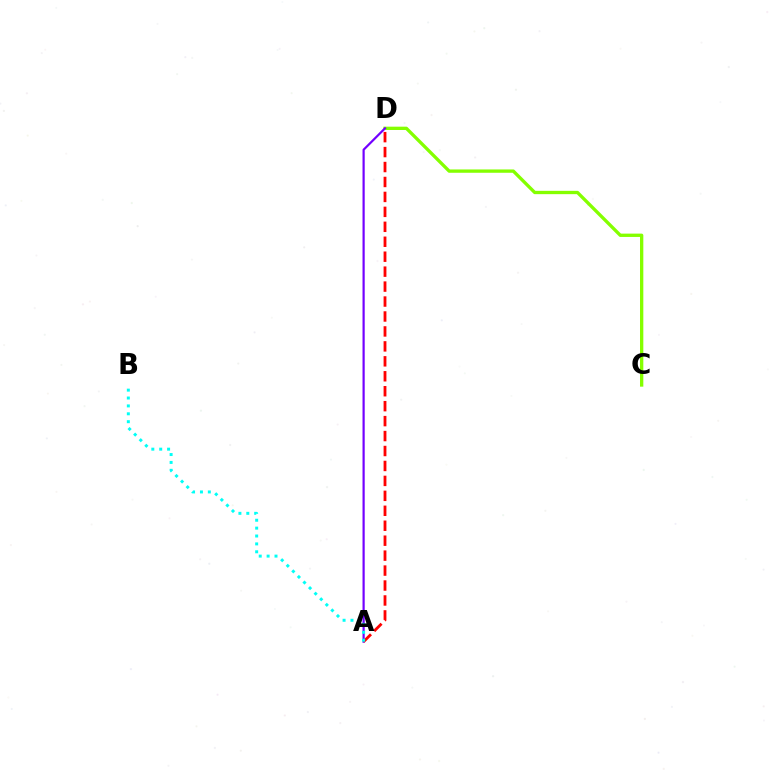{('C', 'D'): [{'color': '#84ff00', 'line_style': 'solid', 'thickness': 2.39}], ('A', 'D'): [{'color': '#7200ff', 'line_style': 'solid', 'thickness': 1.59}, {'color': '#ff0000', 'line_style': 'dashed', 'thickness': 2.03}], ('A', 'B'): [{'color': '#00fff6', 'line_style': 'dotted', 'thickness': 2.14}]}